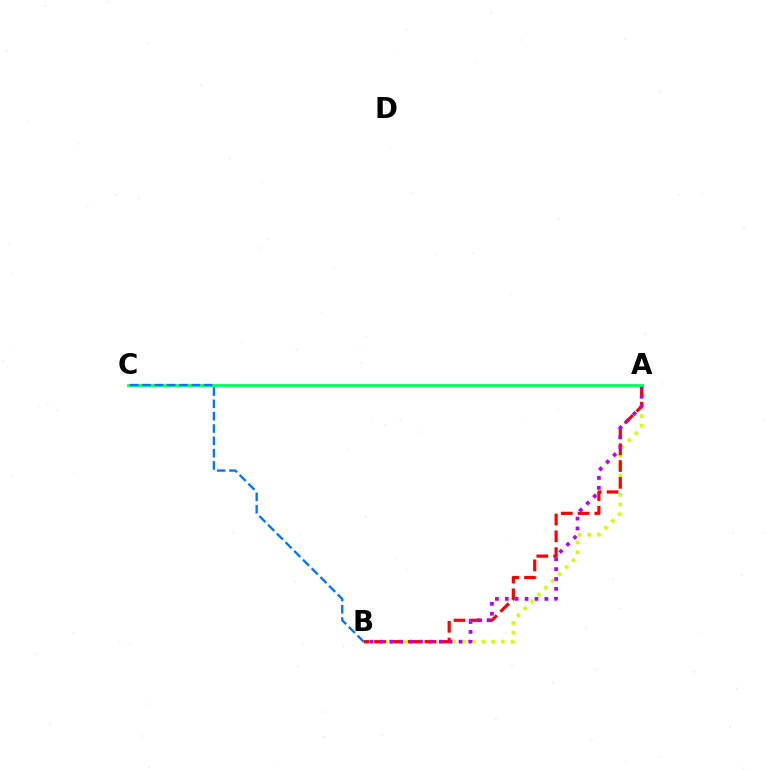{('A', 'B'): [{'color': '#d1ff00', 'line_style': 'dotted', 'thickness': 2.65}, {'color': '#ff0000', 'line_style': 'dashed', 'thickness': 2.28}, {'color': '#b900ff', 'line_style': 'dotted', 'thickness': 2.69}], ('A', 'C'): [{'color': '#00ff5c', 'line_style': 'solid', 'thickness': 2.03}], ('B', 'C'): [{'color': '#0074ff', 'line_style': 'dashed', 'thickness': 1.67}]}